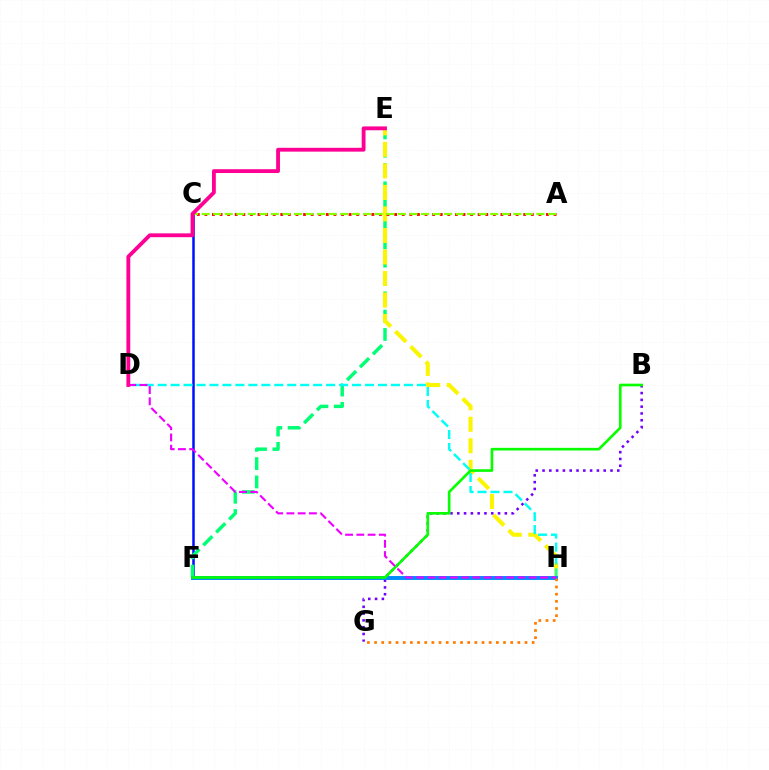{('B', 'G'): [{'color': '#7200ff', 'line_style': 'dotted', 'thickness': 1.85}], ('C', 'F'): [{'color': '#0010ff', 'line_style': 'solid', 'thickness': 1.81}], ('E', 'F'): [{'color': '#00ff74', 'line_style': 'dashed', 'thickness': 2.49}], ('E', 'H'): [{'color': '#fcf500', 'line_style': 'dashed', 'thickness': 2.92}], ('D', 'H'): [{'color': '#00fff6', 'line_style': 'dashed', 'thickness': 1.76}, {'color': '#ee00ff', 'line_style': 'dashed', 'thickness': 1.53}], ('F', 'H'): [{'color': '#008cff', 'line_style': 'solid', 'thickness': 2.84}], ('A', 'C'): [{'color': '#ff0000', 'line_style': 'dotted', 'thickness': 2.06}, {'color': '#84ff00', 'line_style': 'dashed', 'thickness': 1.57}], ('G', 'H'): [{'color': '#ff7c00', 'line_style': 'dotted', 'thickness': 1.95}], ('B', 'F'): [{'color': '#08ff00', 'line_style': 'solid', 'thickness': 1.91}], ('D', 'E'): [{'color': '#ff0094', 'line_style': 'solid', 'thickness': 2.76}]}